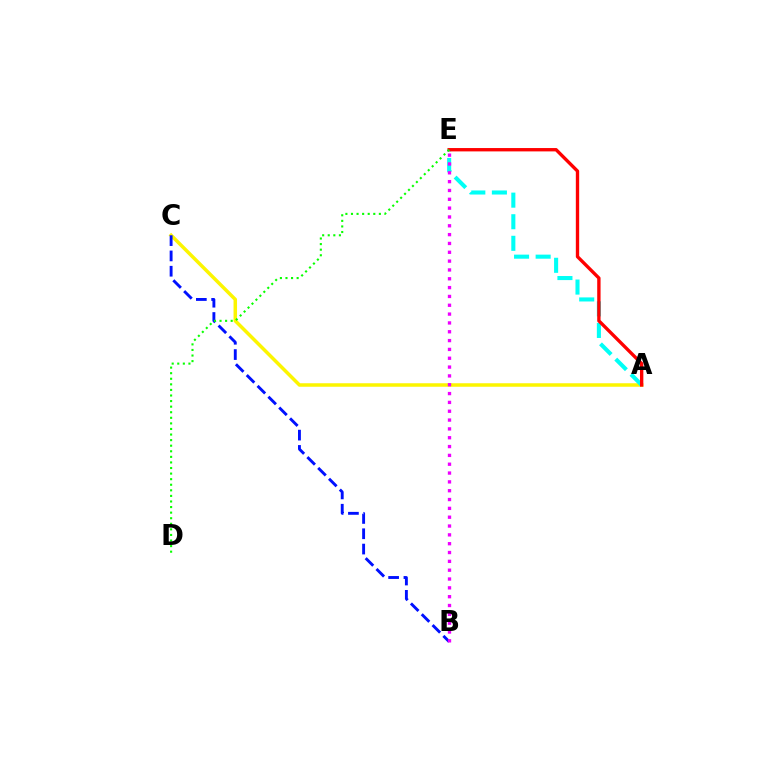{('A', 'C'): [{'color': '#fcf500', 'line_style': 'solid', 'thickness': 2.52}], ('B', 'C'): [{'color': '#0010ff', 'line_style': 'dashed', 'thickness': 2.08}], ('A', 'E'): [{'color': '#00fff6', 'line_style': 'dashed', 'thickness': 2.93}, {'color': '#ff0000', 'line_style': 'solid', 'thickness': 2.42}], ('D', 'E'): [{'color': '#08ff00', 'line_style': 'dotted', 'thickness': 1.52}], ('B', 'E'): [{'color': '#ee00ff', 'line_style': 'dotted', 'thickness': 2.4}]}